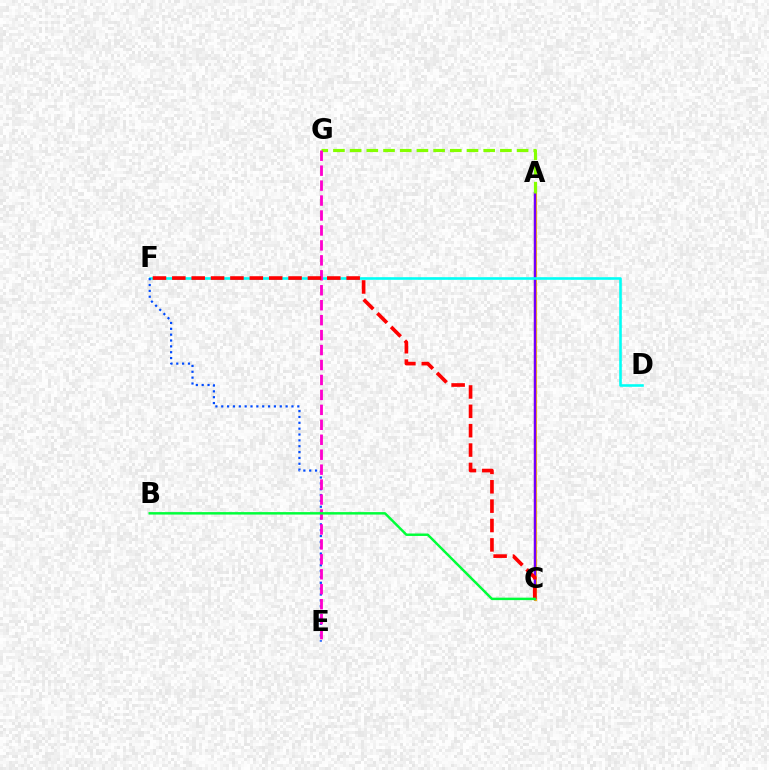{('A', 'C'): [{'color': '#ffbd00', 'line_style': 'solid', 'thickness': 2.27}, {'color': '#7200ff', 'line_style': 'solid', 'thickness': 1.77}], ('D', 'F'): [{'color': '#00fff6', 'line_style': 'solid', 'thickness': 1.87}], ('E', 'F'): [{'color': '#004bff', 'line_style': 'dotted', 'thickness': 1.59}], ('A', 'G'): [{'color': '#84ff00', 'line_style': 'dashed', 'thickness': 2.27}], ('E', 'G'): [{'color': '#ff00cf', 'line_style': 'dashed', 'thickness': 2.03}], ('C', 'F'): [{'color': '#ff0000', 'line_style': 'dashed', 'thickness': 2.63}], ('B', 'C'): [{'color': '#00ff39', 'line_style': 'solid', 'thickness': 1.77}]}